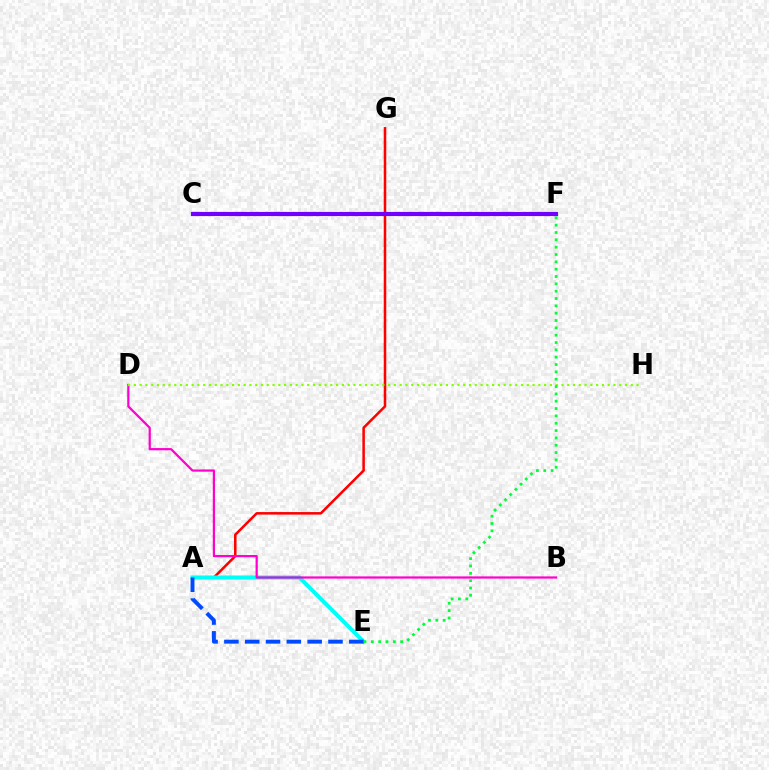{('A', 'G'): [{'color': '#ff0000', 'line_style': 'solid', 'thickness': 1.83}], ('C', 'F'): [{'color': '#ffbd00', 'line_style': 'dotted', 'thickness': 2.75}, {'color': '#7200ff', 'line_style': 'solid', 'thickness': 2.99}], ('A', 'E'): [{'color': '#00fff6', 'line_style': 'solid', 'thickness': 2.92}, {'color': '#004bff', 'line_style': 'dashed', 'thickness': 2.83}], ('B', 'D'): [{'color': '#ff00cf', 'line_style': 'solid', 'thickness': 1.6}], ('D', 'H'): [{'color': '#84ff00', 'line_style': 'dotted', 'thickness': 1.57}], ('E', 'F'): [{'color': '#00ff39', 'line_style': 'dotted', 'thickness': 1.99}]}